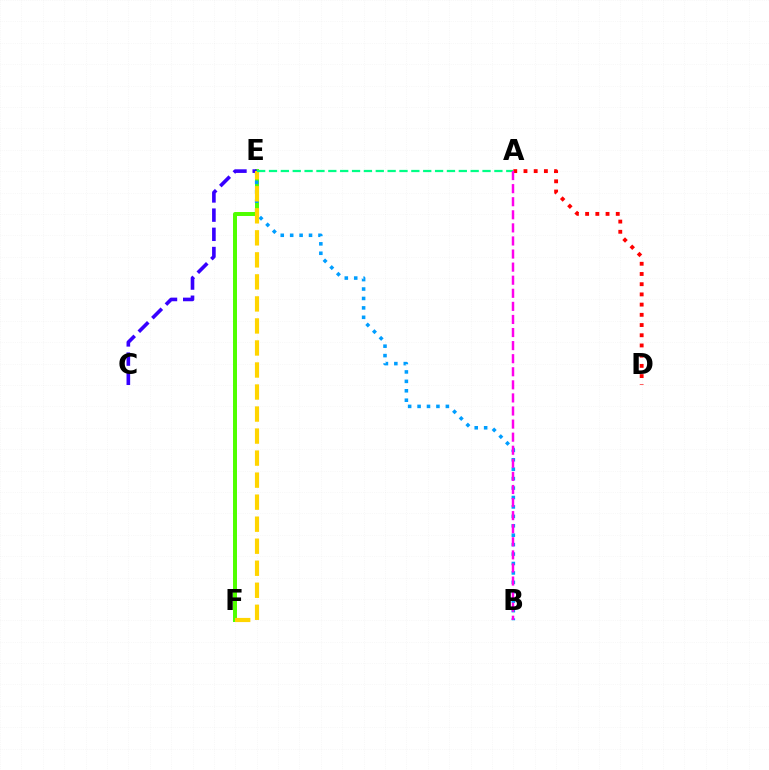{('A', 'D'): [{'color': '#ff0000', 'line_style': 'dotted', 'thickness': 2.77}], ('E', 'F'): [{'color': '#4fff00', 'line_style': 'solid', 'thickness': 2.86}, {'color': '#ffd500', 'line_style': 'dashed', 'thickness': 2.99}], ('B', 'E'): [{'color': '#009eff', 'line_style': 'dotted', 'thickness': 2.56}], ('C', 'E'): [{'color': '#3700ff', 'line_style': 'dashed', 'thickness': 2.61}], ('A', 'E'): [{'color': '#00ff86', 'line_style': 'dashed', 'thickness': 1.61}], ('A', 'B'): [{'color': '#ff00ed', 'line_style': 'dashed', 'thickness': 1.78}]}